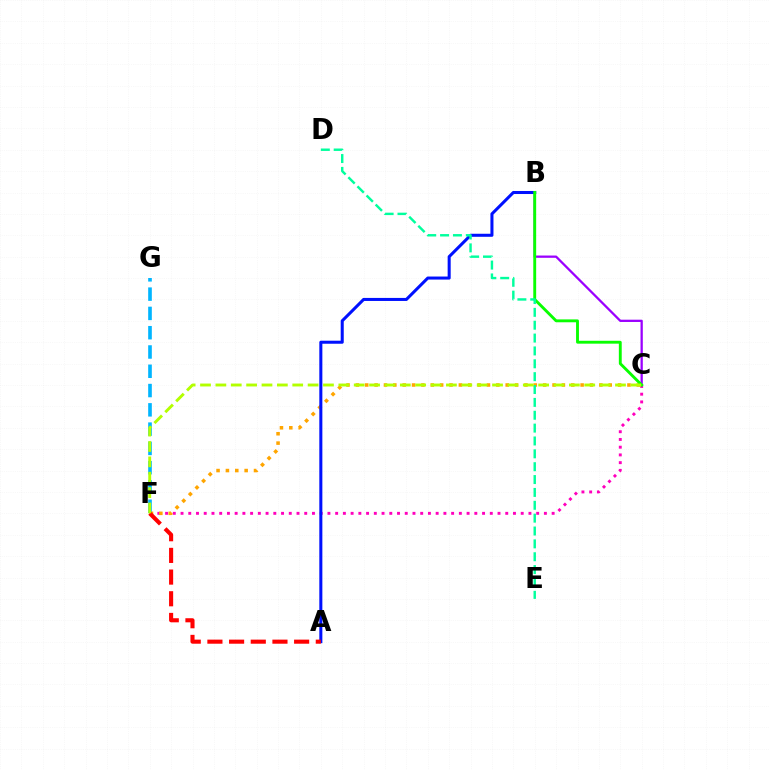{('C', 'F'): [{'color': '#ff00bd', 'line_style': 'dotted', 'thickness': 2.1}, {'color': '#ffa500', 'line_style': 'dotted', 'thickness': 2.54}, {'color': '#b3ff00', 'line_style': 'dashed', 'thickness': 2.09}], ('B', 'C'): [{'color': '#9b00ff', 'line_style': 'solid', 'thickness': 1.64}, {'color': '#08ff00', 'line_style': 'solid', 'thickness': 2.07}], ('F', 'G'): [{'color': '#00b5ff', 'line_style': 'dashed', 'thickness': 2.62}], ('A', 'B'): [{'color': '#0010ff', 'line_style': 'solid', 'thickness': 2.19}], ('A', 'F'): [{'color': '#ff0000', 'line_style': 'dashed', 'thickness': 2.95}], ('D', 'E'): [{'color': '#00ff9d', 'line_style': 'dashed', 'thickness': 1.75}]}